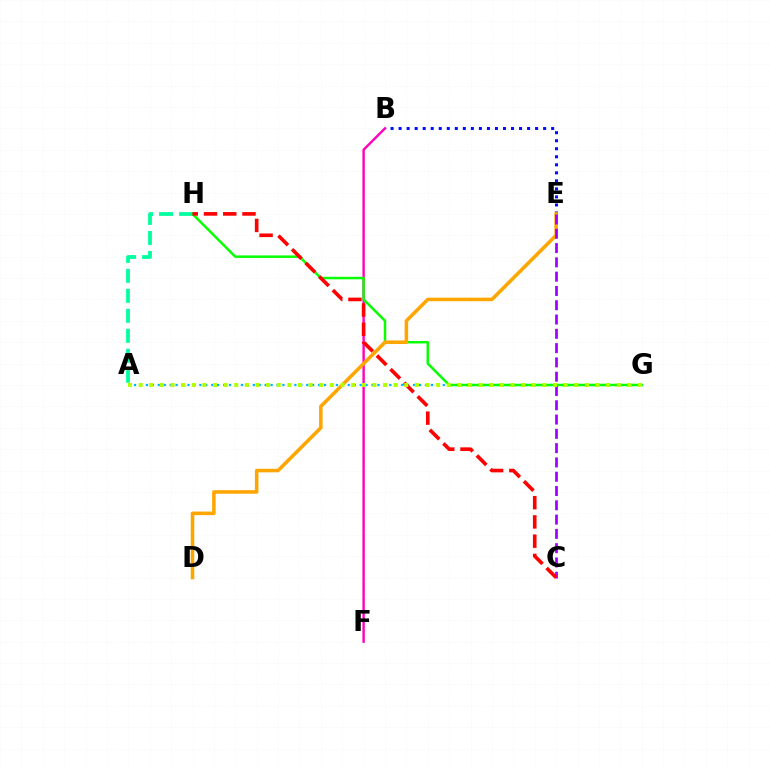{('B', 'F'): [{'color': '#ff00bd', 'line_style': 'solid', 'thickness': 1.72}], ('A', 'H'): [{'color': '#00ff9d', 'line_style': 'dashed', 'thickness': 2.71}], ('A', 'G'): [{'color': '#00b5ff', 'line_style': 'dotted', 'thickness': 1.61}, {'color': '#b3ff00', 'line_style': 'dotted', 'thickness': 2.89}], ('G', 'H'): [{'color': '#08ff00', 'line_style': 'solid', 'thickness': 1.79}], ('B', 'E'): [{'color': '#0010ff', 'line_style': 'dotted', 'thickness': 2.18}], ('D', 'E'): [{'color': '#ffa500', 'line_style': 'solid', 'thickness': 2.55}], ('C', 'E'): [{'color': '#9b00ff', 'line_style': 'dashed', 'thickness': 1.94}], ('C', 'H'): [{'color': '#ff0000', 'line_style': 'dashed', 'thickness': 2.61}]}